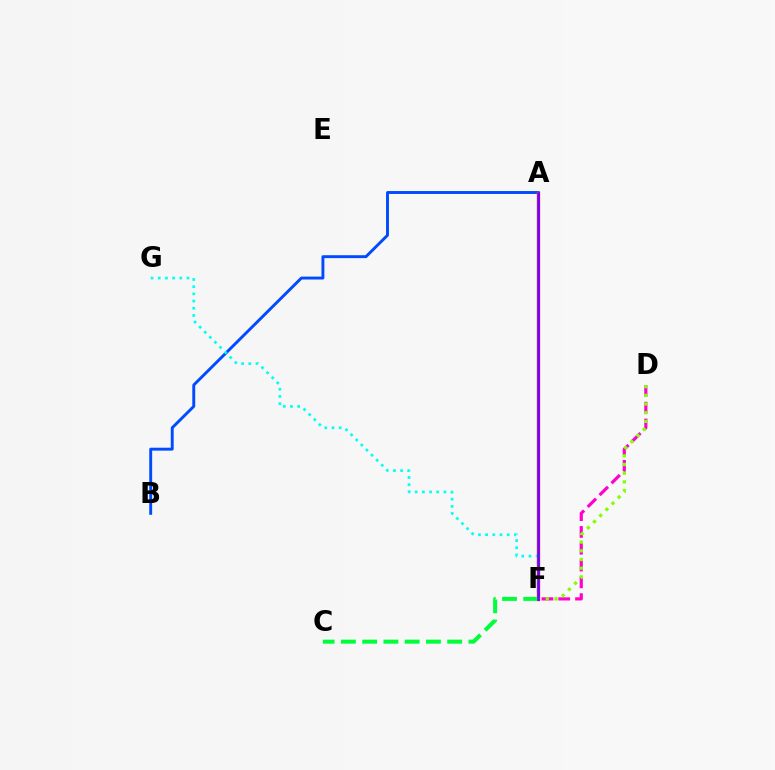{('A', 'B'): [{'color': '#004bff', 'line_style': 'solid', 'thickness': 2.1}], ('D', 'F'): [{'color': '#ff00cf', 'line_style': 'dashed', 'thickness': 2.28}, {'color': '#84ff00', 'line_style': 'dotted', 'thickness': 2.36}], ('A', 'F'): [{'color': '#ff0000', 'line_style': 'solid', 'thickness': 2.36}, {'color': '#ffbd00', 'line_style': 'solid', 'thickness': 1.59}, {'color': '#7200ff', 'line_style': 'solid', 'thickness': 1.95}], ('C', 'F'): [{'color': '#00ff39', 'line_style': 'dashed', 'thickness': 2.89}], ('F', 'G'): [{'color': '#00fff6', 'line_style': 'dotted', 'thickness': 1.95}]}